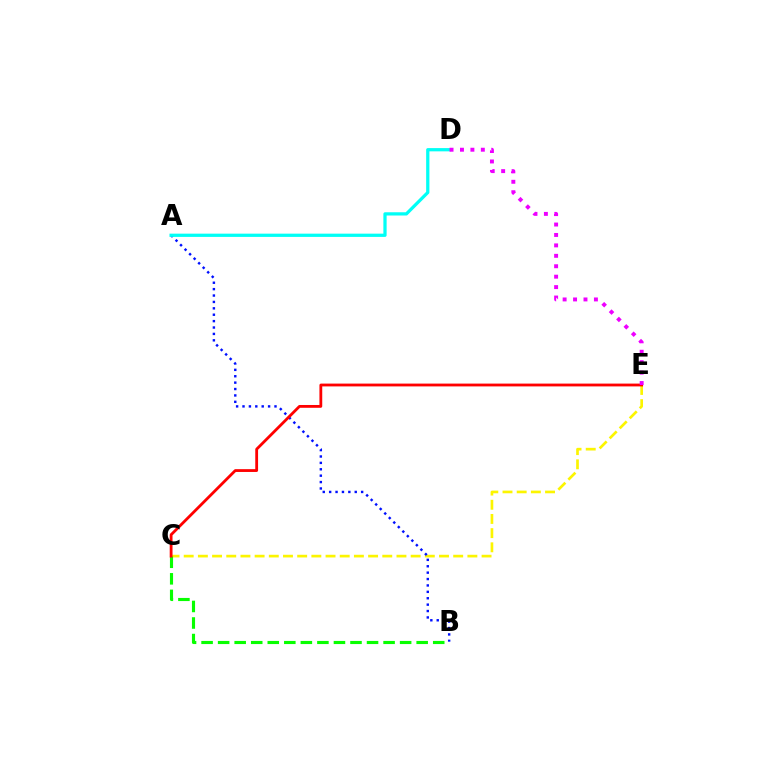{('C', 'E'): [{'color': '#fcf500', 'line_style': 'dashed', 'thickness': 1.93}, {'color': '#ff0000', 'line_style': 'solid', 'thickness': 2.02}], ('B', 'C'): [{'color': '#08ff00', 'line_style': 'dashed', 'thickness': 2.25}], ('A', 'B'): [{'color': '#0010ff', 'line_style': 'dotted', 'thickness': 1.74}], ('A', 'D'): [{'color': '#00fff6', 'line_style': 'solid', 'thickness': 2.34}], ('D', 'E'): [{'color': '#ee00ff', 'line_style': 'dotted', 'thickness': 2.83}]}